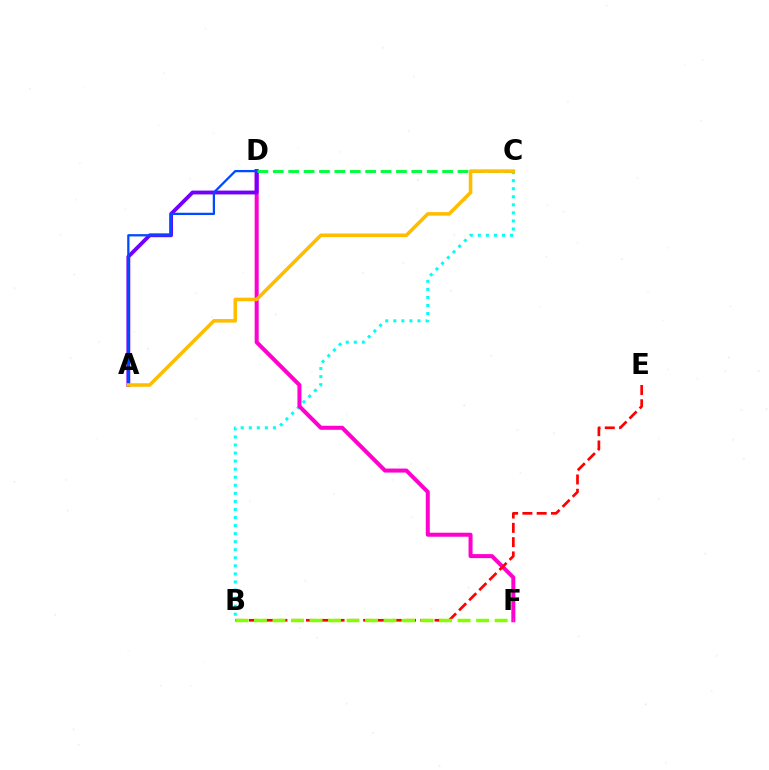{('B', 'C'): [{'color': '#00fff6', 'line_style': 'dotted', 'thickness': 2.19}], ('D', 'F'): [{'color': '#ff00cf', 'line_style': 'solid', 'thickness': 2.89}], ('A', 'D'): [{'color': '#7200ff', 'line_style': 'solid', 'thickness': 2.76}, {'color': '#004bff', 'line_style': 'solid', 'thickness': 1.64}], ('B', 'E'): [{'color': '#ff0000', 'line_style': 'dashed', 'thickness': 1.94}], ('B', 'F'): [{'color': '#84ff00', 'line_style': 'dashed', 'thickness': 2.51}], ('C', 'D'): [{'color': '#00ff39', 'line_style': 'dashed', 'thickness': 2.09}], ('A', 'C'): [{'color': '#ffbd00', 'line_style': 'solid', 'thickness': 2.57}]}